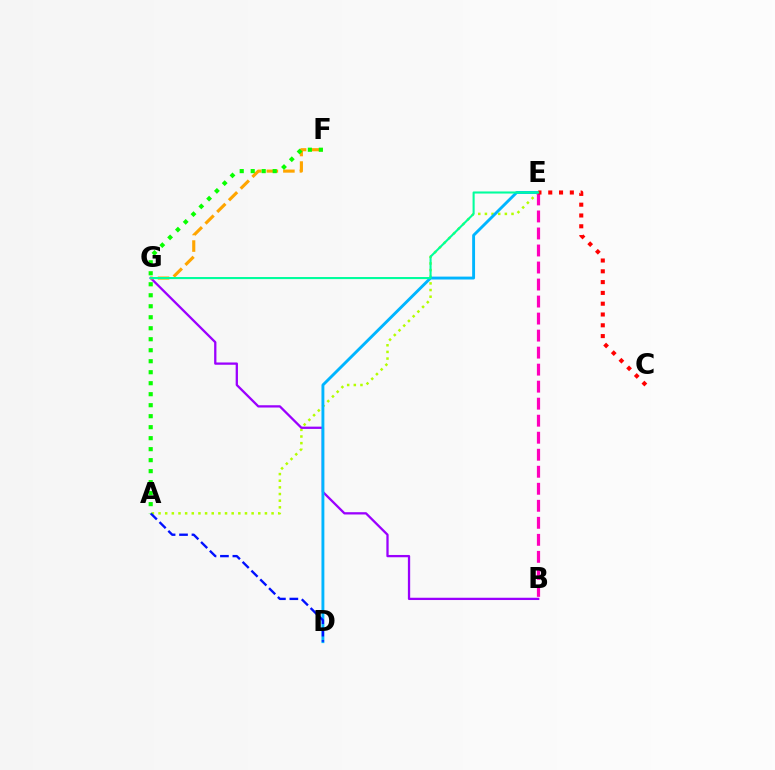{('A', 'E'): [{'color': '#b3ff00', 'line_style': 'dotted', 'thickness': 1.81}], ('B', 'G'): [{'color': '#9b00ff', 'line_style': 'solid', 'thickness': 1.65}], ('F', 'G'): [{'color': '#ffa500', 'line_style': 'dashed', 'thickness': 2.25}], ('D', 'E'): [{'color': '#00b5ff', 'line_style': 'solid', 'thickness': 2.08}], ('A', 'D'): [{'color': '#0010ff', 'line_style': 'dashed', 'thickness': 1.69}], ('B', 'E'): [{'color': '#ff00bd', 'line_style': 'dashed', 'thickness': 2.31}], ('C', 'E'): [{'color': '#ff0000', 'line_style': 'dotted', 'thickness': 2.93}], ('A', 'F'): [{'color': '#08ff00', 'line_style': 'dotted', 'thickness': 2.99}], ('E', 'G'): [{'color': '#00ff9d', 'line_style': 'solid', 'thickness': 1.51}]}